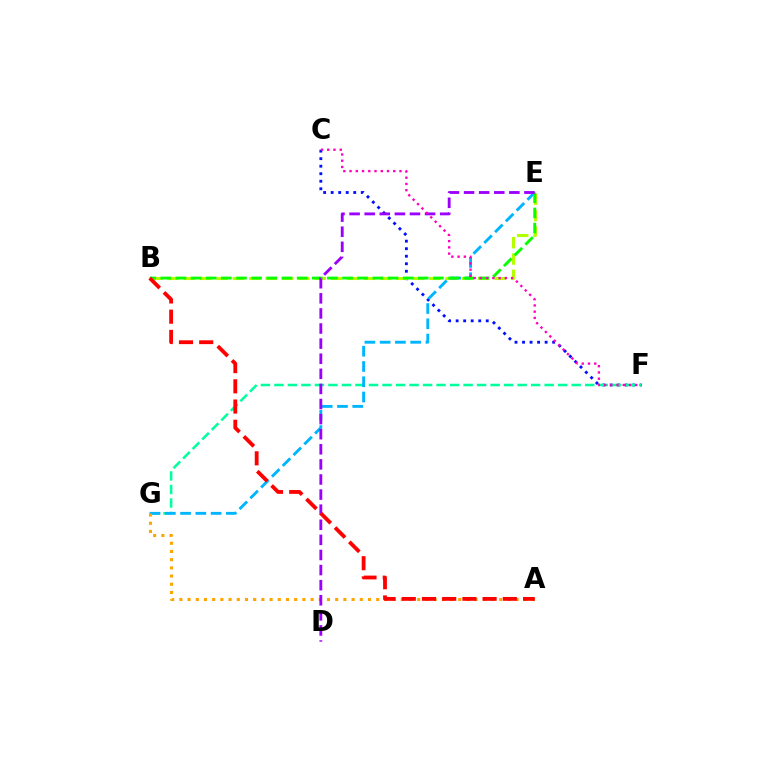{('C', 'F'): [{'color': '#0010ff', 'line_style': 'dotted', 'thickness': 2.04}, {'color': '#ff00bd', 'line_style': 'dotted', 'thickness': 1.7}], ('F', 'G'): [{'color': '#00ff9d', 'line_style': 'dashed', 'thickness': 1.84}], ('B', 'E'): [{'color': '#b3ff00', 'line_style': 'dashed', 'thickness': 2.22}, {'color': '#08ff00', 'line_style': 'dashed', 'thickness': 2.06}], ('E', 'G'): [{'color': '#00b5ff', 'line_style': 'dashed', 'thickness': 2.07}], ('A', 'G'): [{'color': '#ffa500', 'line_style': 'dotted', 'thickness': 2.23}], ('D', 'E'): [{'color': '#9b00ff', 'line_style': 'dashed', 'thickness': 2.05}], ('A', 'B'): [{'color': '#ff0000', 'line_style': 'dashed', 'thickness': 2.75}]}